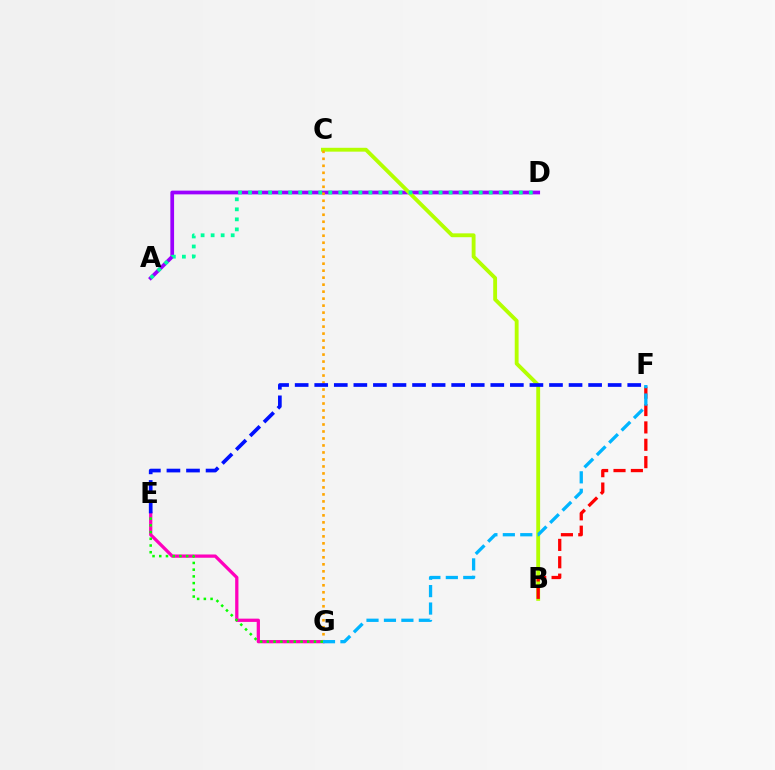{('A', 'D'): [{'color': '#9b00ff', 'line_style': 'solid', 'thickness': 2.68}, {'color': '#00ff9d', 'line_style': 'dotted', 'thickness': 2.72}], ('B', 'C'): [{'color': '#b3ff00', 'line_style': 'solid', 'thickness': 2.77}], ('E', 'G'): [{'color': '#ff00bd', 'line_style': 'solid', 'thickness': 2.35}, {'color': '#08ff00', 'line_style': 'dotted', 'thickness': 1.83}], ('B', 'F'): [{'color': '#ff0000', 'line_style': 'dashed', 'thickness': 2.36}], ('C', 'G'): [{'color': '#ffa500', 'line_style': 'dotted', 'thickness': 1.9}], ('F', 'G'): [{'color': '#00b5ff', 'line_style': 'dashed', 'thickness': 2.37}], ('E', 'F'): [{'color': '#0010ff', 'line_style': 'dashed', 'thickness': 2.66}]}